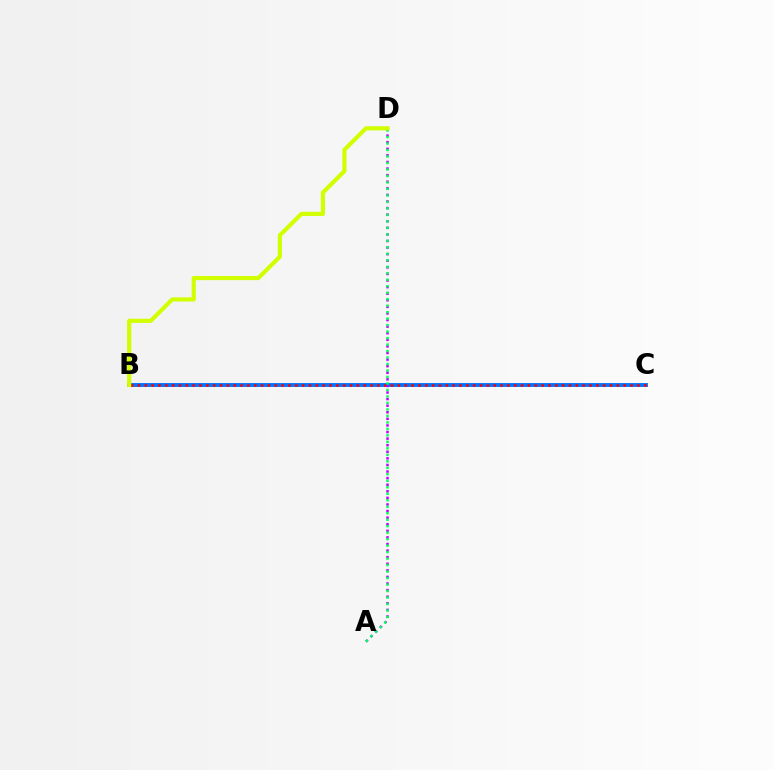{('B', 'C'): [{'color': '#0074ff', 'line_style': 'solid', 'thickness': 2.8}, {'color': '#ff0000', 'line_style': 'dotted', 'thickness': 1.86}], ('A', 'D'): [{'color': '#b900ff', 'line_style': 'dotted', 'thickness': 1.79}, {'color': '#00ff5c', 'line_style': 'dotted', 'thickness': 1.76}], ('B', 'D'): [{'color': '#d1ff00', 'line_style': 'solid', 'thickness': 2.99}]}